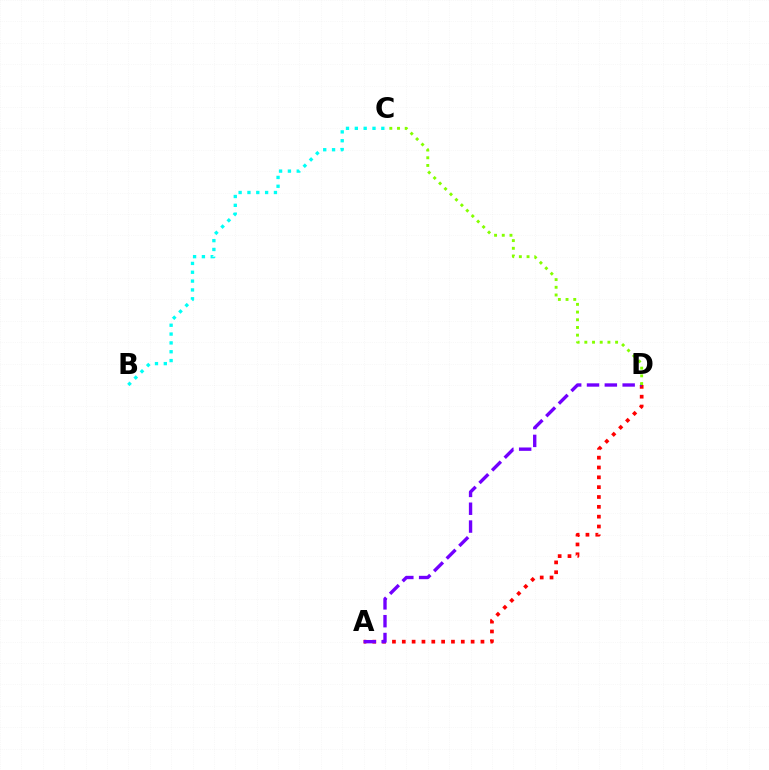{('A', 'D'): [{'color': '#ff0000', 'line_style': 'dotted', 'thickness': 2.67}, {'color': '#7200ff', 'line_style': 'dashed', 'thickness': 2.42}], ('B', 'C'): [{'color': '#00fff6', 'line_style': 'dotted', 'thickness': 2.4}], ('C', 'D'): [{'color': '#84ff00', 'line_style': 'dotted', 'thickness': 2.09}]}